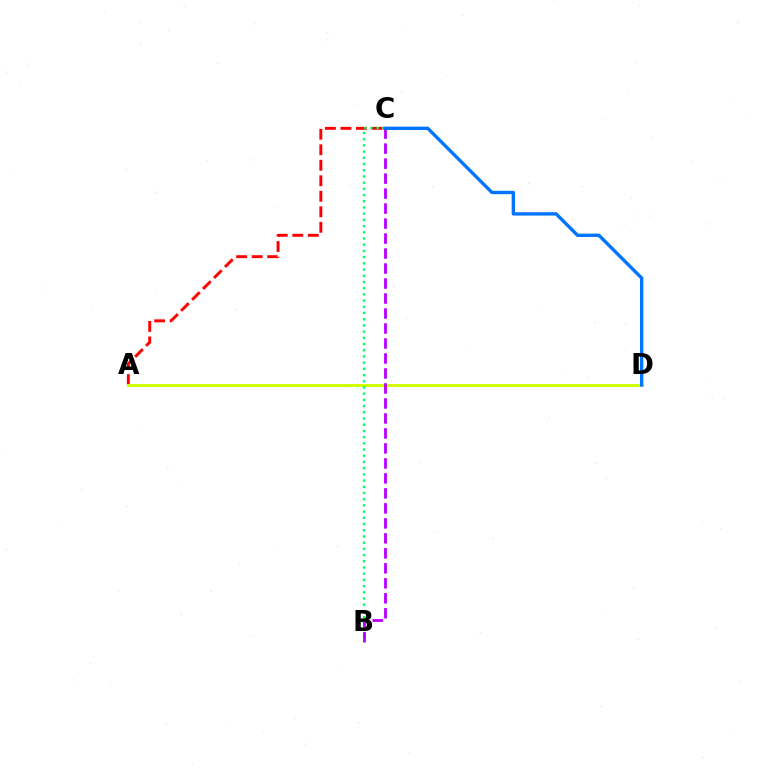{('A', 'C'): [{'color': '#ff0000', 'line_style': 'dashed', 'thickness': 2.11}], ('A', 'D'): [{'color': '#d1ff00', 'line_style': 'solid', 'thickness': 2.1}], ('B', 'C'): [{'color': '#00ff5c', 'line_style': 'dotted', 'thickness': 1.69}, {'color': '#b900ff', 'line_style': 'dashed', 'thickness': 2.04}], ('C', 'D'): [{'color': '#0074ff', 'line_style': 'solid', 'thickness': 2.42}]}